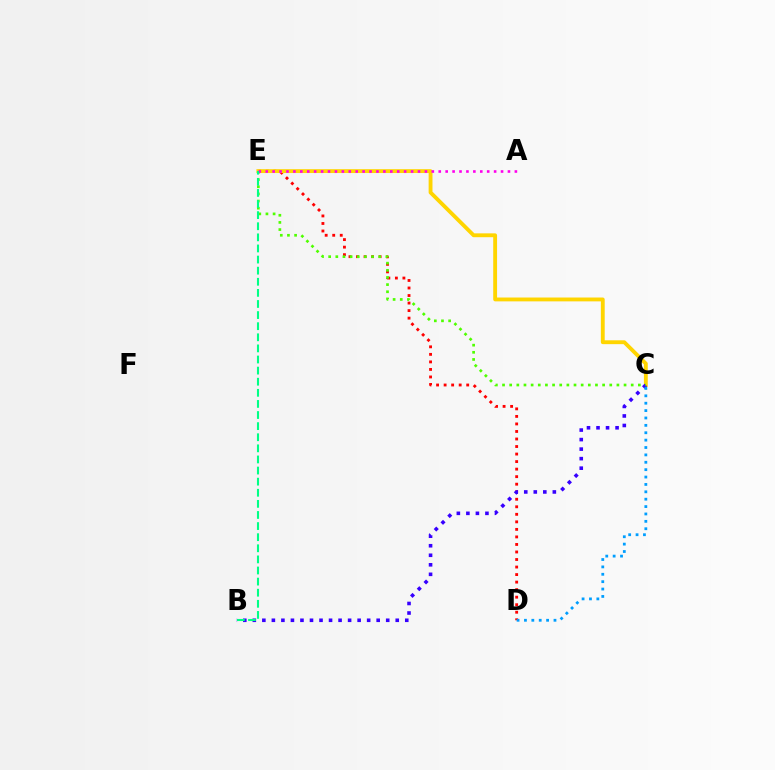{('D', 'E'): [{'color': '#ff0000', 'line_style': 'dotted', 'thickness': 2.05}], ('C', 'E'): [{'color': '#ffd500', 'line_style': 'solid', 'thickness': 2.77}, {'color': '#4fff00', 'line_style': 'dotted', 'thickness': 1.94}], ('B', 'C'): [{'color': '#3700ff', 'line_style': 'dotted', 'thickness': 2.59}], ('C', 'D'): [{'color': '#009eff', 'line_style': 'dotted', 'thickness': 2.01}], ('A', 'E'): [{'color': '#ff00ed', 'line_style': 'dotted', 'thickness': 1.88}], ('B', 'E'): [{'color': '#00ff86', 'line_style': 'dashed', 'thickness': 1.51}]}